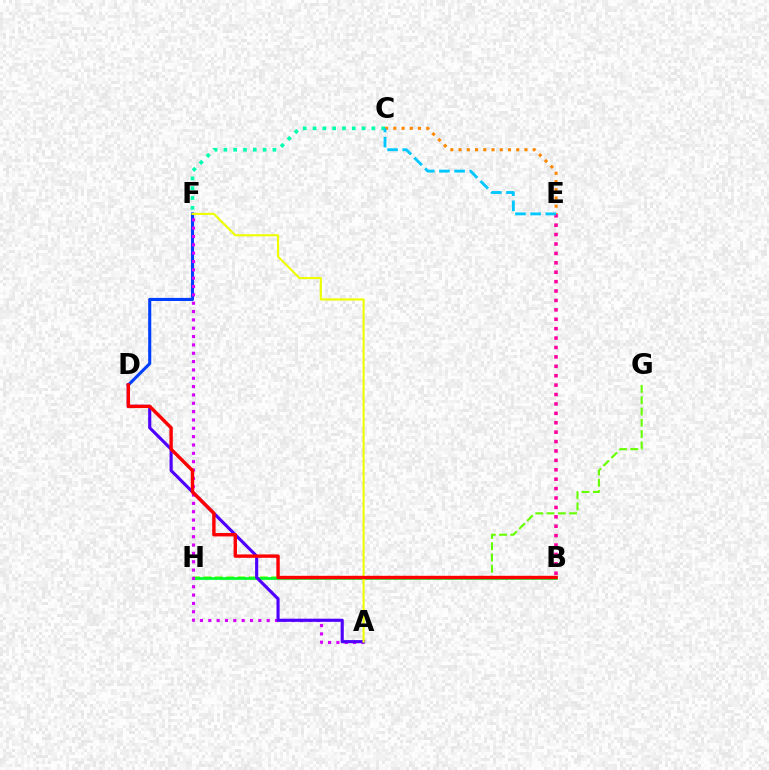{('C', 'F'): [{'color': '#00ffaf', 'line_style': 'dotted', 'thickness': 2.66}], ('D', 'F'): [{'color': '#003fff', 'line_style': 'solid', 'thickness': 2.22}], ('B', 'E'): [{'color': '#ff00a0', 'line_style': 'dotted', 'thickness': 2.56}], ('G', 'H'): [{'color': '#66ff00', 'line_style': 'dashed', 'thickness': 1.53}], ('B', 'H'): [{'color': '#00ff27', 'line_style': 'solid', 'thickness': 1.95}], ('C', 'E'): [{'color': '#ff8800', 'line_style': 'dotted', 'thickness': 2.24}, {'color': '#00c7ff', 'line_style': 'dashed', 'thickness': 2.06}], ('A', 'F'): [{'color': '#d600ff', 'line_style': 'dotted', 'thickness': 2.27}, {'color': '#eeff00', 'line_style': 'solid', 'thickness': 1.53}], ('A', 'D'): [{'color': '#4f00ff', 'line_style': 'solid', 'thickness': 2.26}], ('B', 'D'): [{'color': '#ff0000', 'line_style': 'solid', 'thickness': 2.44}]}